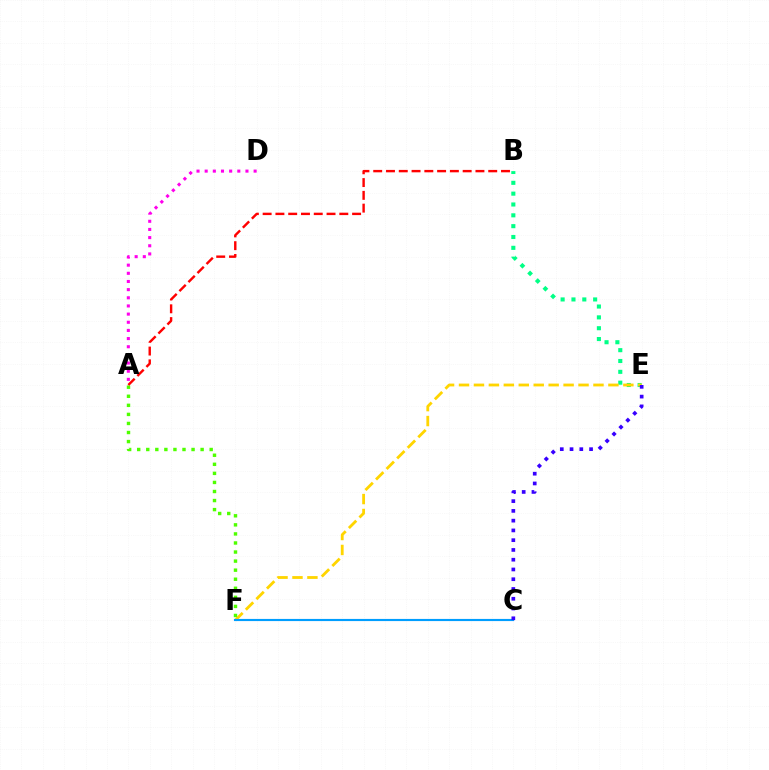{('B', 'E'): [{'color': '#00ff86', 'line_style': 'dotted', 'thickness': 2.94}], ('E', 'F'): [{'color': '#ffd500', 'line_style': 'dashed', 'thickness': 2.03}], ('A', 'D'): [{'color': '#ff00ed', 'line_style': 'dotted', 'thickness': 2.22}], ('A', 'F'): [{'color': '#4fff00', 'line_style': 'dotted', 'thickness': 2.46}], ('C', 'F'): [{'color': '#009eff', 'line_style': 'solid', 'thickness': 1.55}], ('A', 'B'): [{'color': '#ff0000', 'line_style': 'dashed', 'thickness': 1.74}], ('C', 'E'): [{'color': '#3700ff', 'line_style': 'dotted', 'thickness': 2.65}]}